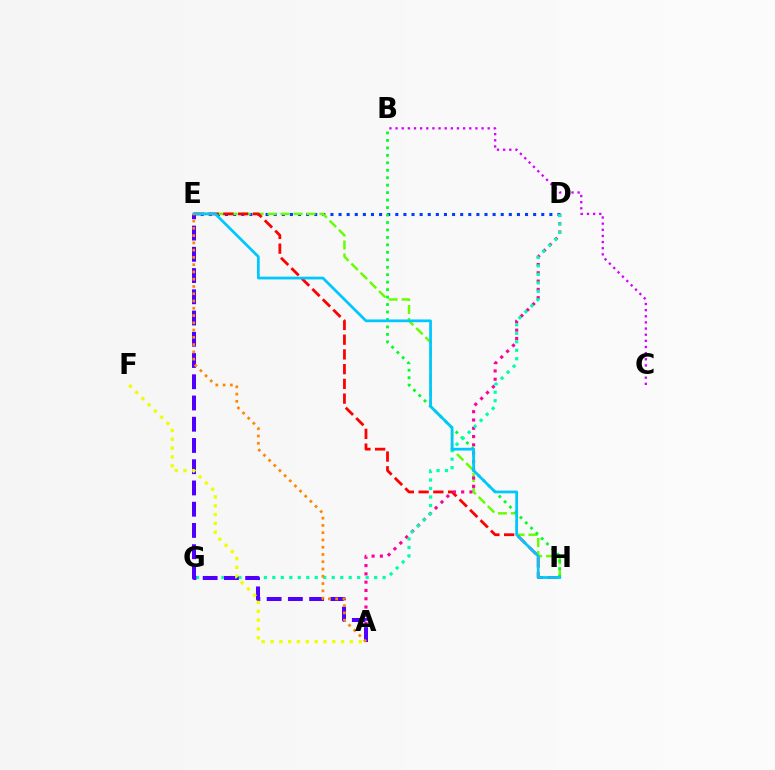{('D', 'E'): [{'color': '#003fff', 'line_style': 'dotted', 'thickness': 2.2}], ('E', 'H'): [{'color': '#66ff00', 'line_style': 'dashed', 'thickness': 1.77}, {'color': '#ff0000', 'line_style': 'dashed', 'thickness': 2.0}, {'color': '#00c7ff', 'line_style': 'solid', 'thickness': 1.98}], ('A', 'D'): [{'color': '#ff00a0', 'line_style': 'dotted', 'thickness': 2.25}], ('B', 'H'): [{'color': '#00ff27', 'line_style': 'dotted', 'thickness': 2.03}], ('D', 'G'): [{'color': '#00ffaf', 'line_style': 'dotted', 'thickness': 2.3}], ('B', 'C'): [{'color': '#d600ff', 'line_style': 'dotted', 'thickness': 1.67}], ('A', 'E'): [{'color': '#4f00ff', 'line_style': 'dashed', 'thickness': 2.89}, {'color': '#ff8800', 'line_style': 'dotted', 'thickness': 1.97}], ('A', 'F'): [{'color': '#eeff00', 'line_style': 'dotted', 'thickness': 2.4}]}